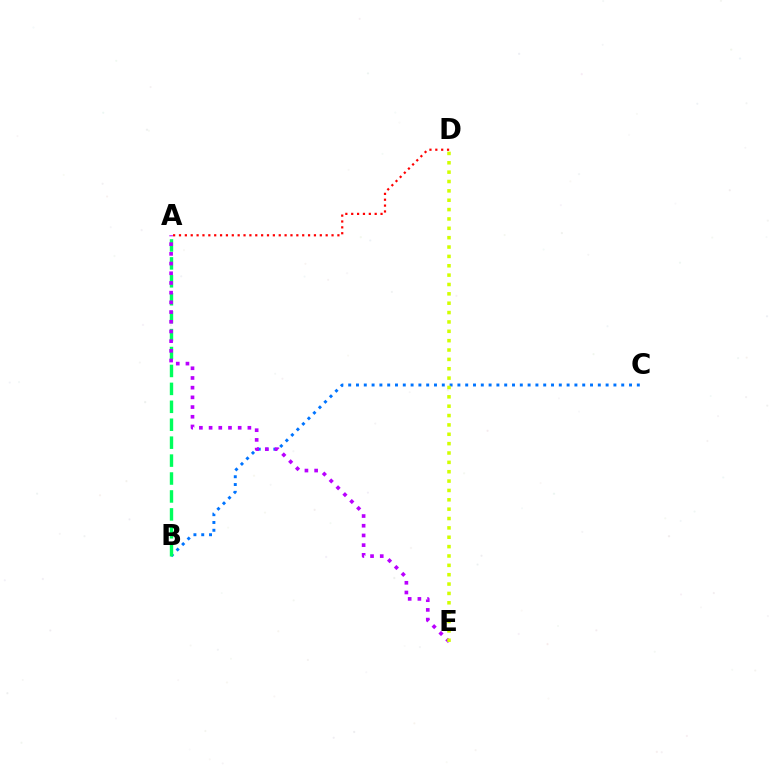{('B', 'C'): [{'color': '#0074ff', 'line_style': 'dotted', 'thickness': 2.12}], ('A', 'B'): [{'color': '#00ff5c', 'line_style': 'dashed', 'thickness': 2.44}], ('A', 'D'): [{'color': '#ff0000', 'line_style': 'dotted', 'thickness': 1.59}], ('A', 'E'): [{'color': '#b900ff', 'line_style': 'dotted', 'thickness': 2.64}], ('D', 'E'): [{'color': '#d1ff00', 'line_style': 'dotted', 'thickness': 2.54}]}